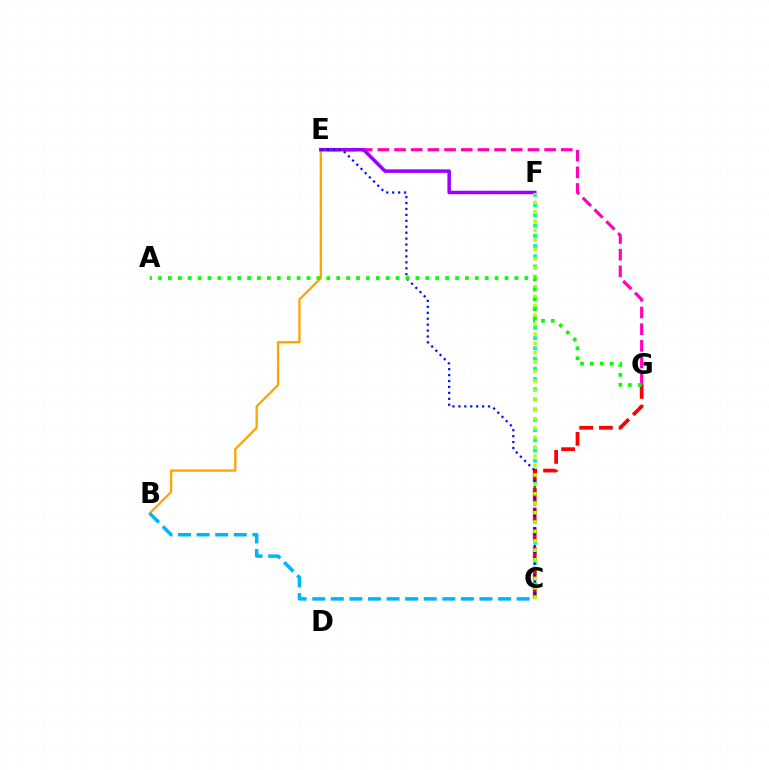{('C', 'F'): [{'color': '#00ff9d', 'line_style': 'dotted', 'thickness': 2.78}, {'color': '#b3ff00', 'line_style': 'dotted', 'thickness': 2.55}], ('E', 'G'): [{'color': '#ff00bd', 'line_style': 'dashed', 'thickness': 2.27}], ('C', 'G'): [{'color': '#ff0000', 'line_style': 'dashed', 'thickness': 2.68}], ('B', 'E'): [{'color': '#ffa500', 'line_style': 'solid', 'thickness': 1.66}], ('E', 'F'): [{'color': '#9b00ff', 'line_style': 'solid', 'thickness': 2.53}], ('C', 'E'): [{'color': '#0010ff', 'line_style': 'dotted', 'thickness': 1.61}], ('A', 'G'): [{'color': '#08ff00', 'line_style': 'dotted', 'thickness': 2.69}], ('B', 'C'): [{'color': '#00b5ff', 'line_style': 'dashed', 'thickness': 2.52}]}